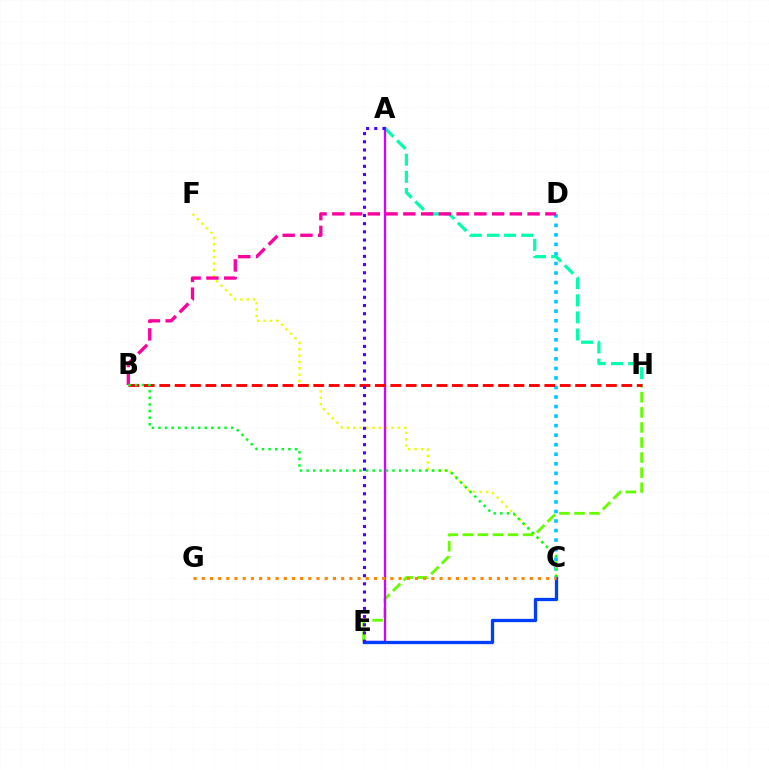{('C', 'D'): [{'color': '#00c7ff', 'line_style': 'dotted', 'thickness': 2.59}], ('E', 'H'): [{'color': '#66ff00', 'line_style': 'dashed', 'thickness': 2.05}], ('C', 'F'): [{'color': '#eeff00', 'line_style': 'dotted', 'thickness': 1.73}], ('A', 'H'): [{'color': '#00ffaf', 'line_style': 'dashed', 'thickness': 2.33}], ('A', 'E'): [{'color': '#d600ff', 'line_style': 'solid', 'thickness': 1.66}, {'color': '#4f00ff', 'line_style': 'dotted', 'thickness': 2.22}], ('C', 'E'): [{'color': '#003fff', 'line_style': 'solid', 'thickness': 2.37}], ('B', 'D'): [{'color': '#ff00a0', 'line_style': 'dashed', 'thickness': 2.41}], ('C', 'G'): [{'color': '#ff8800', 'line_style': 'dotted', 'thickness': 2.23}], ('B', 'H'): [{'color': '#ff0000', 'line_style': 'dashed', 'thickness': 2.09}], ('B', 'C'): [{'color': '#00ff27', 'line_style': 'dotted', 'thickness': 1.8}]}